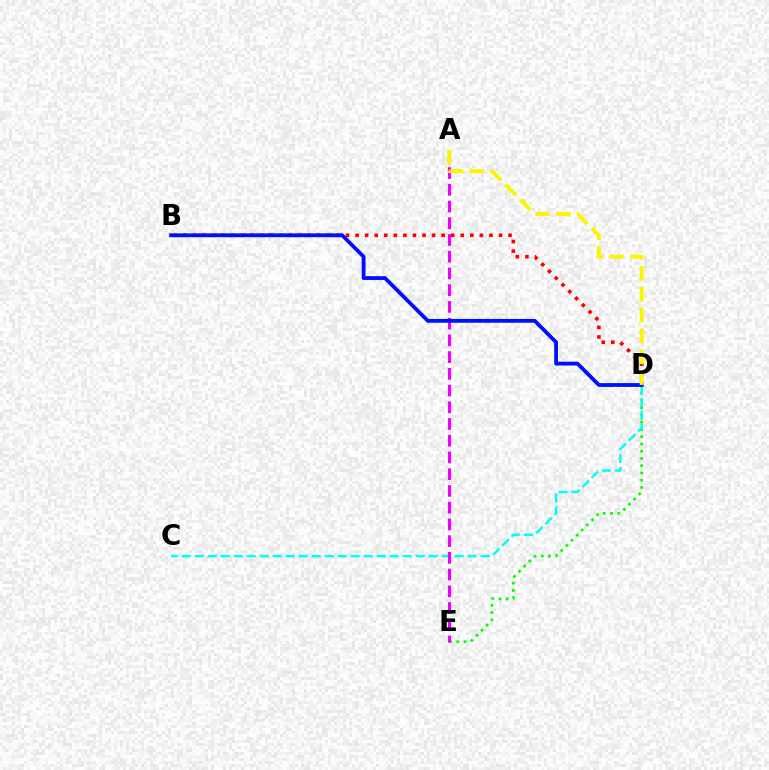{('D', 'E'): [{'color': '#08ff00', 'line_style': 'dotted', 'thickness': 1.97}], ('B', 'D'): [{'color': '#ff0000', 'line_style': 'dotted', 'thickness': 2.6}, {'color': '#0010ff', 'line_style': 'solid', 'thickness': 2.75}], ('C', 'D'): [{'color': '#00fff6', 'line_style': 'dashed', 'thickness': 1.77}], ('A', 'E'): [{'color': '#ee00ff', 'line_style': 'dashed', 'thickness': 2.27}], ('A', 'D'): [{'color': '#fcf500', 'line_style': 'dashed', 'thickness': 2.83}]}